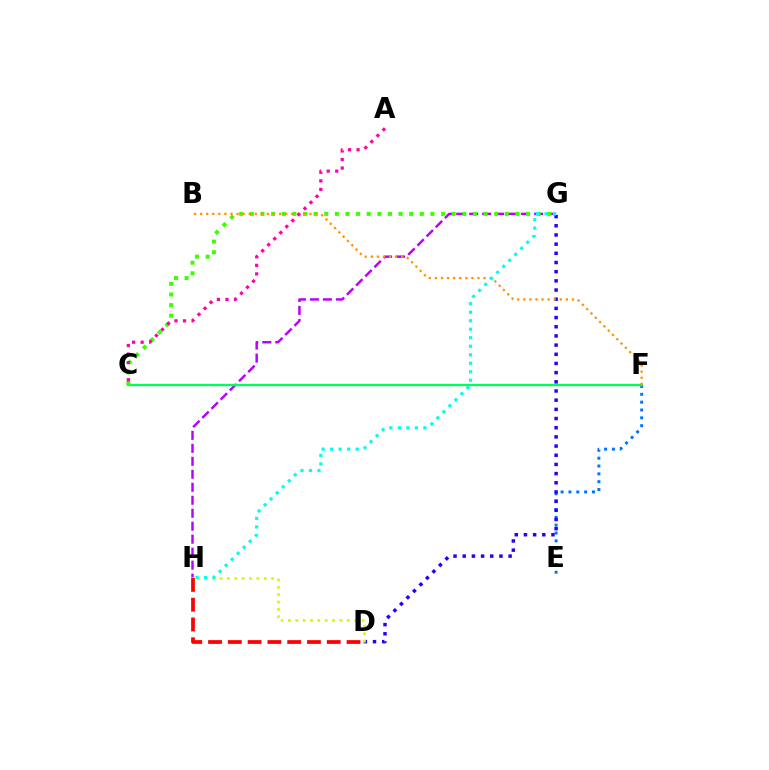{('E', 'F'): [{'color': '#0074ff', 'line_style': 'dotted', 'thickness': 2.13}], ('G', 'H'): [{'color': '#b900ff', 'line_style': 'dashed', 'thickness': 1.76}, {'color': '#00fff6', 'line_style': 'dotted', 'thickness': 2.31}], ('C', 'F'): [{'color': '#00ff5c', 'line_style': 'solid', 'thickness': 1.7}], ('D', 'G'): [{'color': '#2500ff', 'line_style': 'dotted', 'thickness': 2.49}], ('D', 'H'): [{'color': '#d1ff00', 'line_style': 'dotted', 'thickness': 2.0}, {'color': '#ff0000', 'line_style': 'dashed', 'thickness': 2.69}], ('C', 'G'): [{'color': '#3dff00', 'line_style': 'dotted', 'thickness': 2.89}], ('B', 'F'): [{'color': '#ff9400', 'line_style': 'dotted', 'thickness': 1.65}], ('A', 'C'): [{'color': '#ff00ac', 'line_style': 'dotted', 'thickness': 2.32}]}